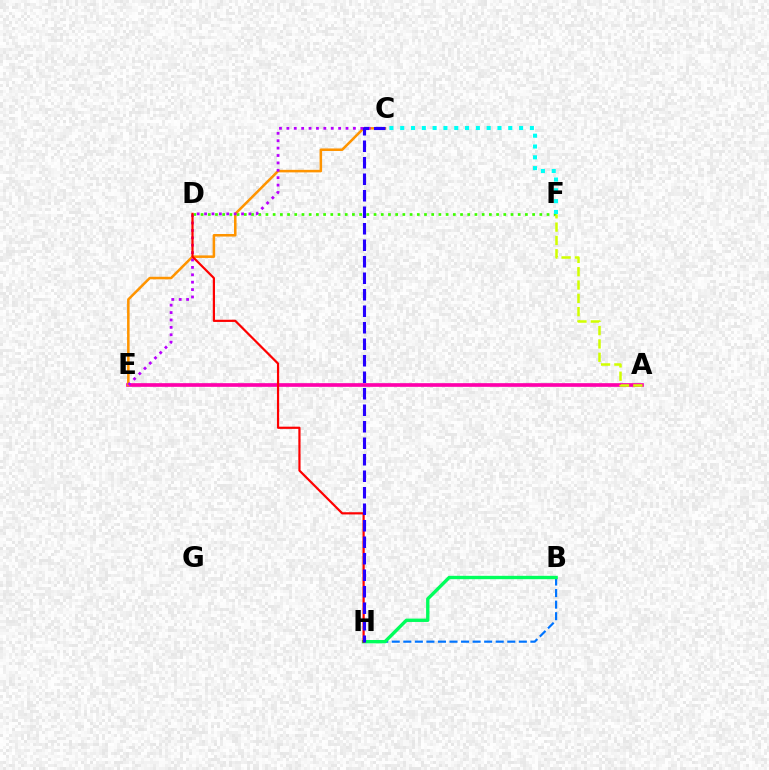{('D', 'F'): [{'color': '#3dff00', 'line_style': 'dotted', 'thickness': 1.96}], ('B', 'H'): [{'color': '#0074ff', 'line_style': 'dashed', 'thickness': 1.57}, {'color': '#00ff5c', 'line_style': 'solid', 'thickness': 2.42}], ('A', 'E'): [{'color': '#ff00ac', 'line_style': 'solid', 'thickness': 2.64}], ('C', 'F'): [{'color': '#00fff6', 'line_style': 'dotted', 'thickness': 2.94}], ('C', 'E'): [{'color': '#ff9400', 'line_style': 'solid', 'thickness': 1.83}, {'color': '#b900ff', 'line_style': 'dotted', 'thickness': 2.01}], ('A', 'F'): [{'color': '#d1ff00', 'line_style': 'dashed', 'thickness': 1.81}], ('D', 'H'): [{'color': '#ff0000', 'line_style': 'solid', 'thickness': 1.59}], ('C', 'H'): [{'color': '#2500ff', 'line_style': 'dashed', 'thickness': 2.24}]}